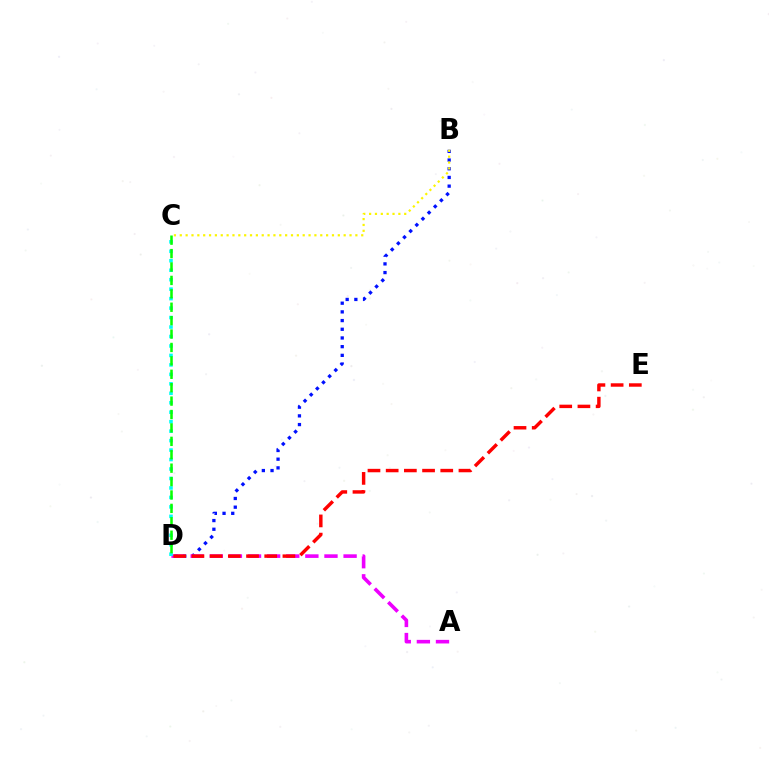{('B', 'D'): [{'color': '#0010ff', 'line_style': 'dotted', 'thickness': 2.36}], ('A', 'D'): [{'color': '#ee00ff', 'line_style': 'dashed', 'thickness': 2.6}], ('B', 'C'): [{'color': '#fcf500', 'line_style': 'dotted', 'thickness': 1.59}], ('C', 'D'): [{'color': '#00fff6', 'line_style': 'dotted', 'thickness': 2.57}, {'color': '#08ff00', 'line_style': 'dashed', 'thickness': 1.82}], ('D', 'E'): [{'color': '#ff0000', 'line_style': 'dashed', 'thickness': 2.47}]}